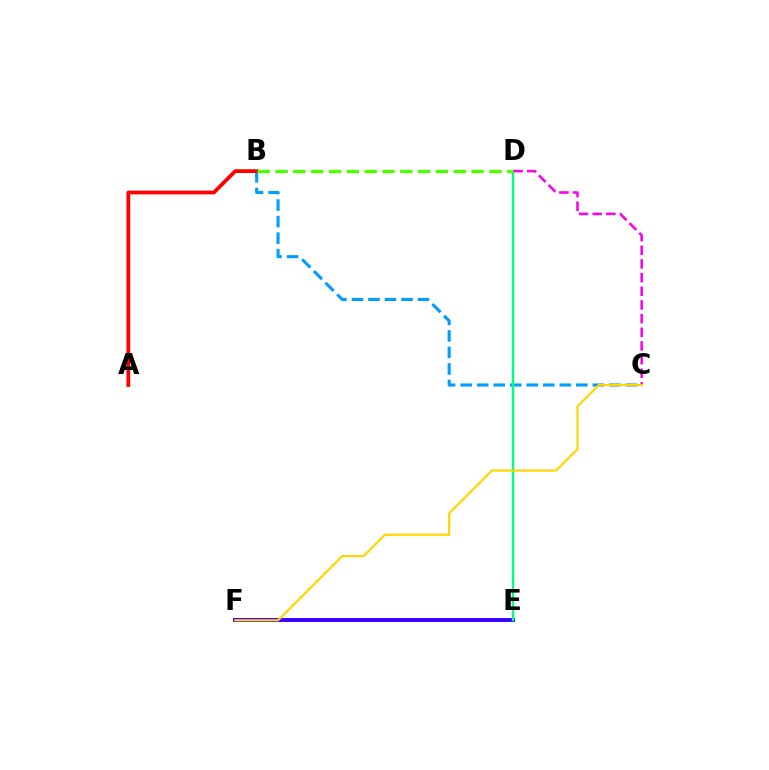{('B', 'C'): [{'color': '#009eff', 'line_style': 'dashed', 'thickness': 2.24}], ('E', 'F'): [{'color': '#3700ff', 'line_style': 'solid', 'thickness': 2.83}], ('D', 'E'): [{'color': '#00ff86', 'line_style': 'solid', 'thickness': 1.74}], ('C', 'D'): [{'color': '#ff00ed', 'line_style': 'dashed', 'thickness': 1.86}], ('A', 'B'): [{'color': '#ff0000', 'line_style': 'solid', 'thickness': 2.72}], ('B', 'D'): [{'color': '#4fff00', 'line_style': 'dashed', 'thickness': 2.42}], ('C', 'F'): [{'color': '#ffd500', 'line_style': 'solid', 'thickness': 1.58}]}